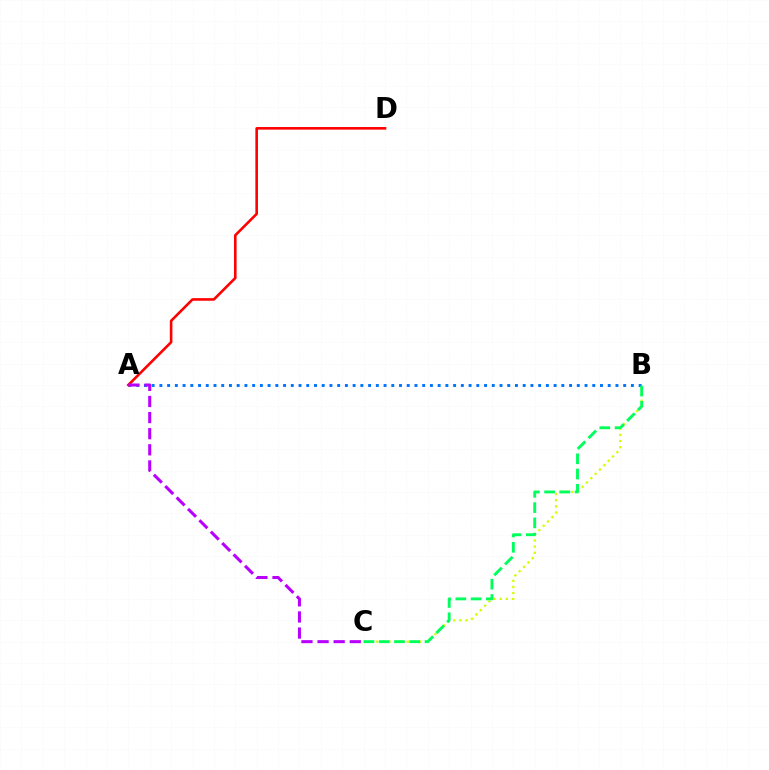{('B', 'C'): [{'color': '#d1ff00', 'line_style': 'dotted', 'thickness': 1.67}, {'color': '#00ff5c', 'line_style': 'dashed', 'thickness': 2.07}], ('A', 'B'): [{'color': '#0074ff', 'line_style': 'dotted', 'thickness': 2.1}], ('A', 'D'): [{'color': '#ff0000', 'line_style': 'solid', 'thickness': 1.87}], ('A', 'C'): [{'color': '#b900ff', 'line_style': 'dashed', 'thickness': 2.19}]}